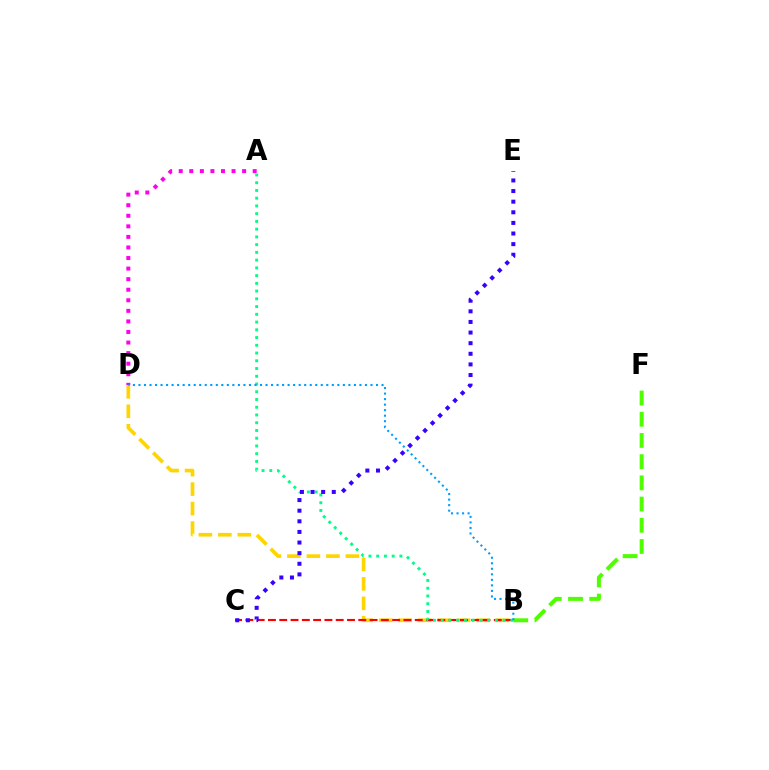{('B', 'D'): [{'color': '#ffd500', 'line_style': 'dashed', 'thickness': 2.65}, {'color': '#009eff', 'line_style': 'dotted', 'thickness': 1.5}], ('B', 'C'): [{'color': '#ff0000', 'line_style': 'dashed', 'thickness': 1.53}], ('A', 'D'): [{'color': '#ff00ed', 'line_style': 'dotted', 'thickness': 2.87}], ('B', 'F'): [{'color': '#4fff00', 'line_style': 'dashed', 'thickness': 2.88}], ('A', 'B'): [{'color': '#00ff86', 'line_style': 'dotted', 'thickness': 2.1}], ('C', 'E'): [{'color': '#3700ff', 'line_style': 'dotted', 'thickness': 2.88}]}